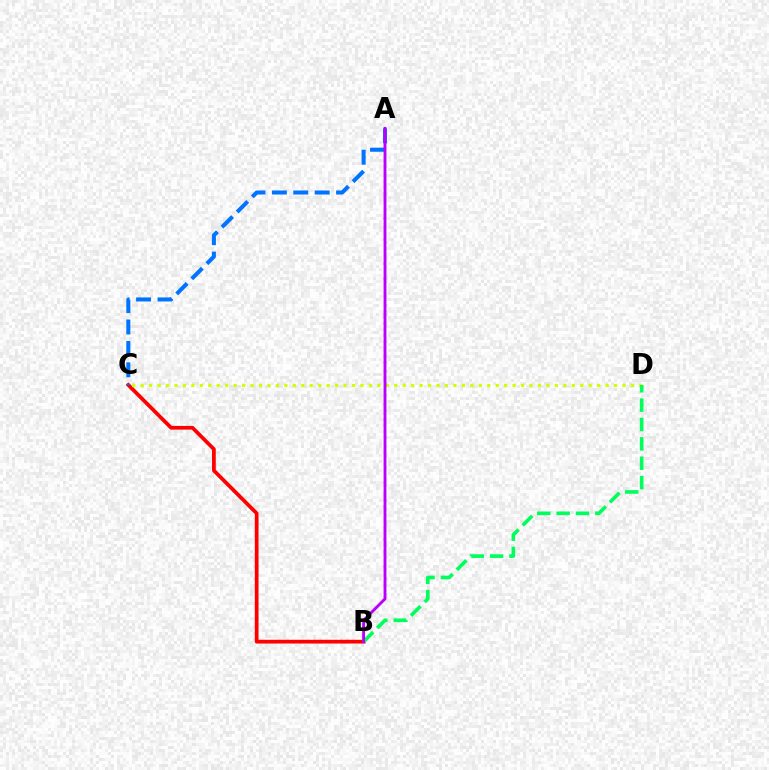{('B', 'C'): [{'color': '#ff0000', 'line_style': 'solid', 'thickness': 2.69}], ('A', 'C'): [{'color': '#0074ff', 'line_style': 'dashed', 'thickness': 2.91}], ('C', 'D'): [{'color': '#d1ff00', 'line_style': 'dotted', 'thickness': 2.3}], ('B', 'D'): [{'color': '#00ff5c', 'line_style': 'dashed', 'thickness': 2.63}], ('A', 'B'): [{'color': '#b900ff', 'line_style': 'solid', 'thickness': 2.06}]}